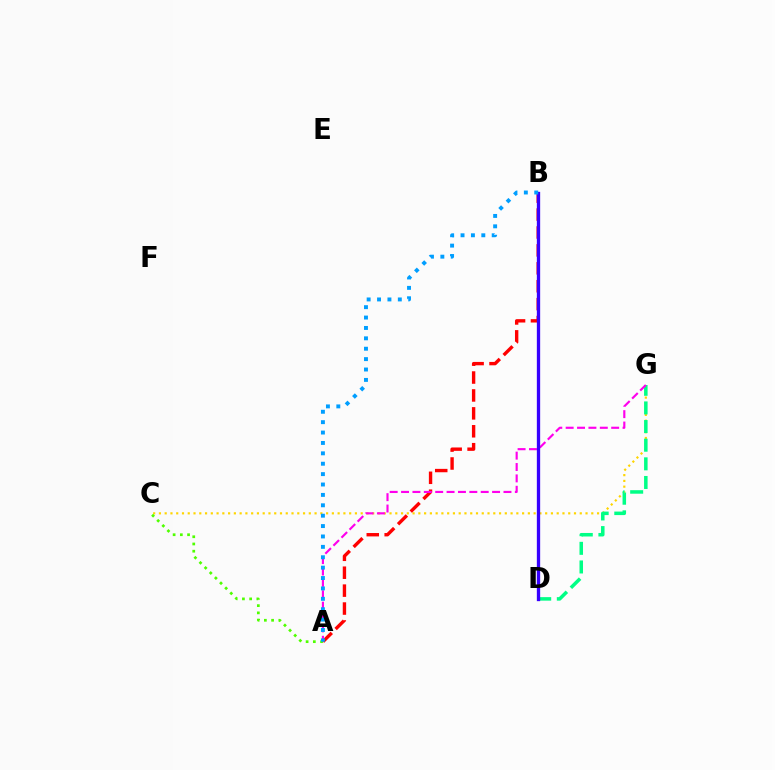{('C', 'G'): [{'color': '#ffd500', 'line_style': 'dotted', 'thickness': 1.57}], ('D', 'G'): [{'color': '#00ff86', 'line_style': 'dashed', 'thickness': 2.53}], ('A', 'B'): [{'color': '#ff0000', 'line_style': 'dashed', 'thickness': 2.43}, {'color': '#009eff', 'line_style': 'dotted', 'thickness': 2.82}], ('A', 'G'): [{'color': '#ff00ed', 'line_style': 'dashed', 'thickness': 1.55}], ('A', 'C'): [{'color': '#4fff00', 'line_style': 'dotted', 'thickness': 1.96}], ('B', 'D'): [{'color': '#3700ff', 'line_style': 'solid', 'thickness': 2.38}]}